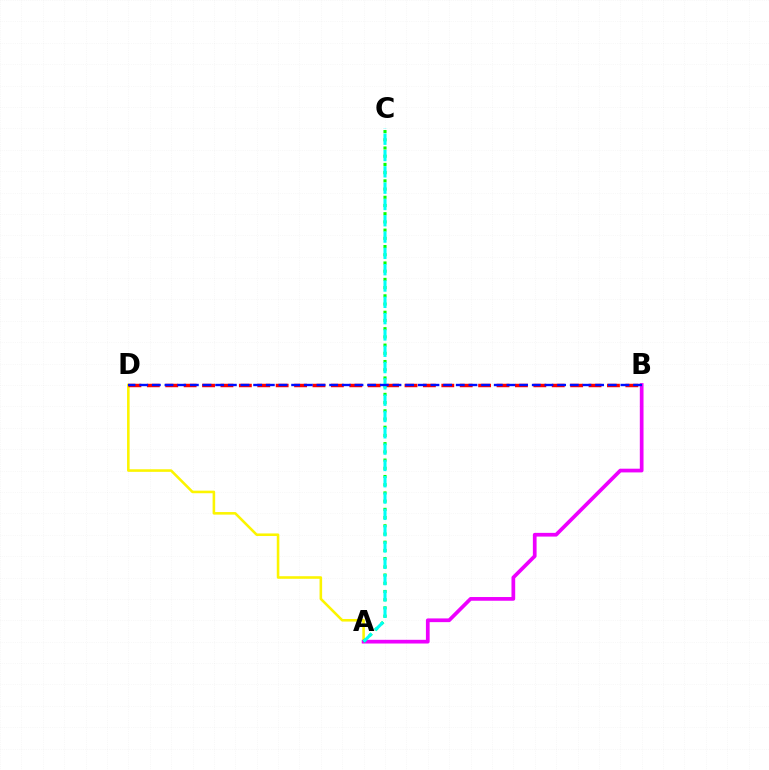{('A', 'D'): [{'color': '#fcf500', 'line_style': 'solid', 'thickness': 1.86}], ('B', 'D'): [{'color': '#ff0000', 'line_style': 'dashed', 'thickness': 2.5}, {'color': '#0010ff', 'line_style': 'dashed', 'thickness': 1.72}], ('A', 'B'): [{'color': '#ee00ff', 'line_style': 'solid', 'thickness': 2.68}], ('A', 'C'): [{'color': '#08ff00', 'line_style': 'dotted', 'thickness': 2.23}, {'color': '#00fff6', 'line_style': 'dashed', 'thickness': 2.22}]}